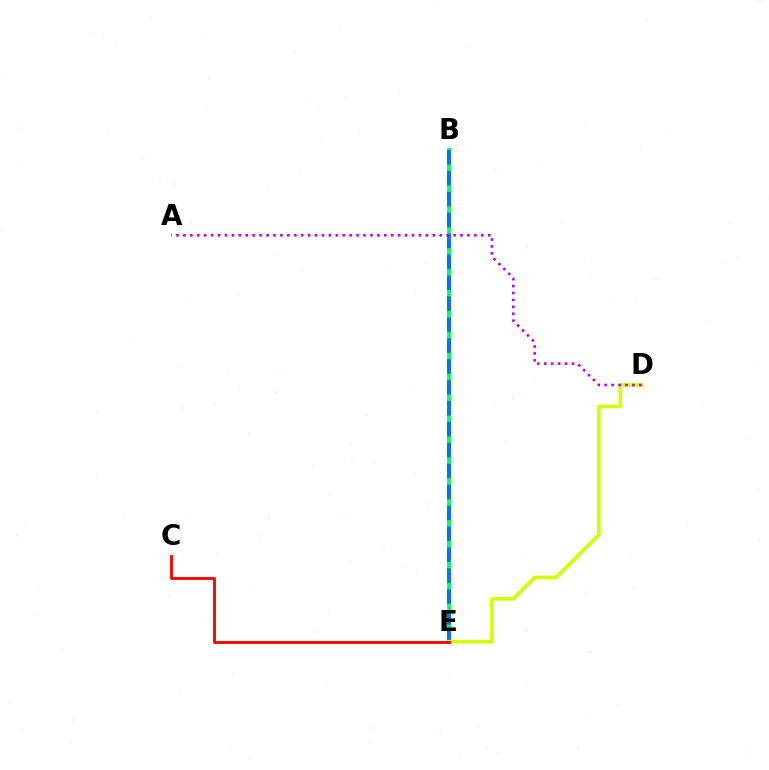{('B', 'E'): [{'color': '#00ff5c', 'line_style': 'solid', 'thickness': 2.78}, {'color': '#0074ff', 'line_style': 'dashed', 'thickness': 2.84}], ('D', 'E'): [{'color': '#d1ff00', 'line_style': 'solid', 'thickness': 2.63}], ('A', 'D'): [{'color': '#b900ff', 'line_style': 'dotted', 'thickness': 1.88}], ('C', 'E'): [{'color': '#ff0000', 'line_style': 'solid', 'thickness': 2.05}]}